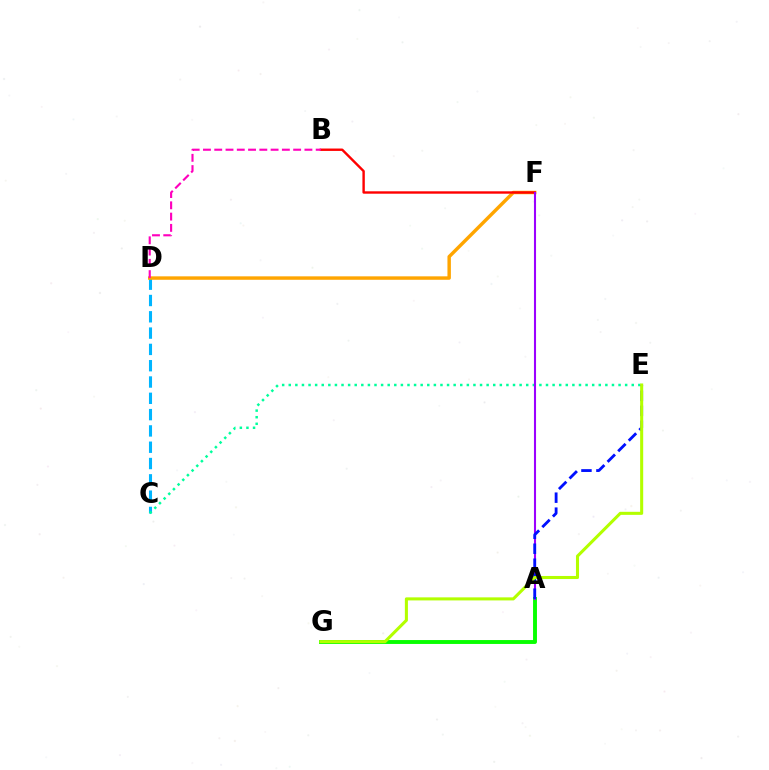{('C', 'D'): [{'color': '#00b5ff', 'line_style': 'dashed', 'thickness': 2.21}], ('C', 'E'): [{'color': '#00ff9d', 'line_style': 'dotted', 'thickness': 1.79}], ('D', 'F'): [{'color': '#ffa500', 'line_style': 'solid', 'thickness': 2.48}], ('B', 'F'): [{'color': '#ff0000', 'line_style': 'solid', 'thickness': 1.73}], ('A', 'G'): [{'color': '#08ff00', 'line_style': 'solid', 'thickness': 2.81}], ('A', 'F'): [{'color': '#9b00ff', 'line_style': 'solid', 'thickness': 1.5}], ('A', 'E'): [{'color': '#0010ff', 'line_style': 'dashed', 'thickness': 2.03}], ('E', 'G'): [{'color': '#b3ff00', 'line_style': 'solid', 'thickness': 2.2}], ('B', 'D'): [{'color': '#ff00bd', 'line_style': 'dashed', 'thickness': 1.53}]}